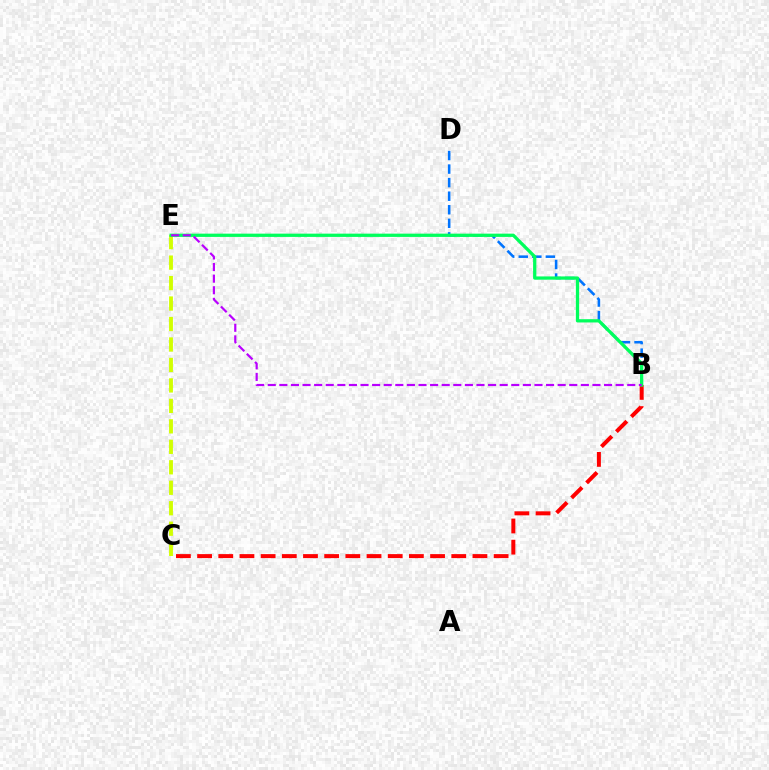{('B', 'D'): [{'color': '#0074ff', 'line_style': 'dashed', 'thickness': 1.84}], ('C', 'E'): [{'color': '#d1ff00', 'line_style': 'dashed', 'thickness': 2.78}], ('B', 'C'): [{'color': '#ff0000', 'line_style': 'dashed', 'thickness': 2.88}], ('B', 'E'): [{'color': '#00ff5c', 'line_style': 'solid', 'thickness': 2.35}, {'color': '#b900ff', 'line_style': 'dashed', 'thickness': 1.58}]}